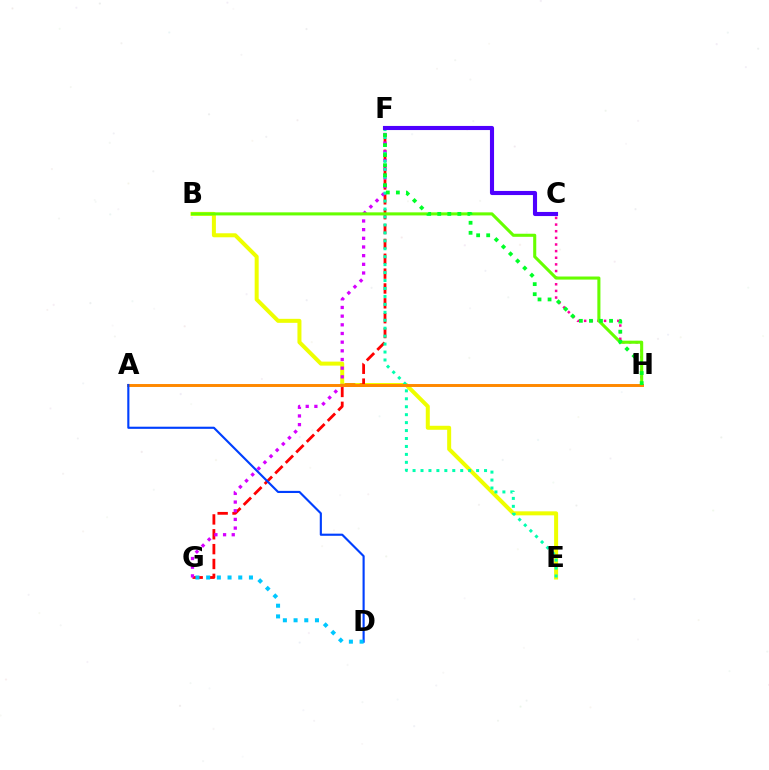{('B', 'E'): [{'color': '#eeff00', 'line_style': 'solid', 'thickness': 2.88}], ('F', 'G'): [{'color': '#ff0000', 'line_style': 'dashed', 'thickness': 2.02}, {'color': '#d600ff', 'line_style': 'dotted', 'thickness': 2.36}], ('C', 'H'): [{'color': '#ff00a0', 'line_style': 'dotted', 'thickness': 1.8}], ('B', 'H'): [{'color': '#66ff00', 'line_style': 'solid', 'thickness': 2.22}], ('E', 'F'): [{'color': '#00ffaf', 'line_style': 'dotted', 'thickness': 2.16}], ('C', 'F'): [{'color': '#4f00ff', 'line_style': 'solid', 'thickness': 2.96}], ('A', 'H'): [{'color': '#ff8800', 'line_style': 'solid', 'thickness': 2.12}], ('A', 'D'): [{'color': '#003fff', 'line_style': 'solid', 'thickness': 1.54}], ('D', 'G'): [{'color': '#00c7ff', 'line_style': 'dotted', 'thickness': 2.91}], ('F', 'H'): [{'color': '#00ff27', 'line_style': 'dotted', 'thickness': 2.73}]}